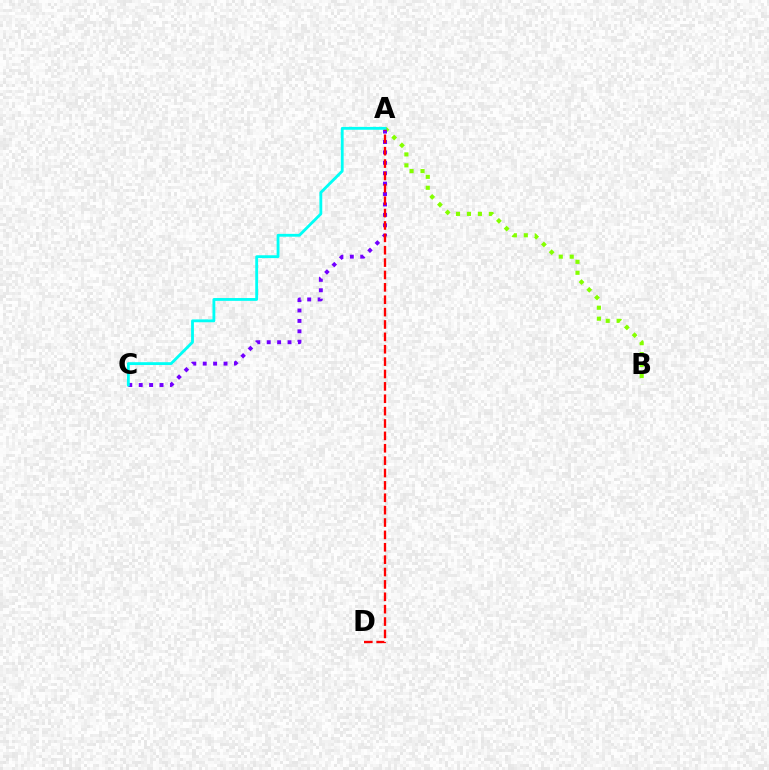{('A', 'B'): [{'color': '#84ff00', 'line_style': 'dotted', 'thickness': 2.98}], ('A', 'C'): [{'color': '#7200ff', 'line_style': 'dotted', 'thickness': 2.83}, {'color': '#00fff6', 'line_style': 'solid', 'thickness': 2.04}], ('A', 'D'): [{'color': '#ff0000', 'line_style': 'dashed', 'thickness': 1.68}]}